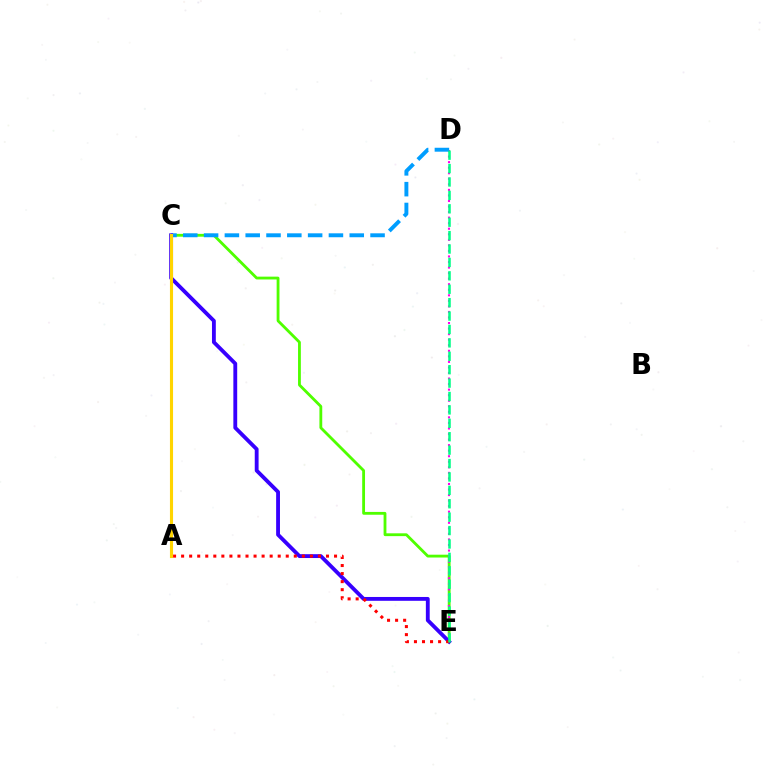{('C', 'E'): [{'color': '#4fff00', 'line_style': 'solid', 'thickness': 2.03}, {'color': '#3700ff', 'line_style': 'solid', 'thickness': 2.76}], ('D', 'E'): [{'color': '#ff00ed', 'line_style': 'dotted', 'thickness': 1.51}, {'color': '#00ff86', 'line_style': 'dashed', 'thickness': 1.82}], ('C', 'D'): [{'color': '#009eff', 'line_style': 'dashed', 'thickness': 2.83}], ('A', 'E'): [{'color': '#ff0000', 'line_style': 'dotted', 'thickness': 2.19}], ('A', 'C'): [{'color': '#ffd500', 'line_style': 'solid', 'thickness': 2.23}]}